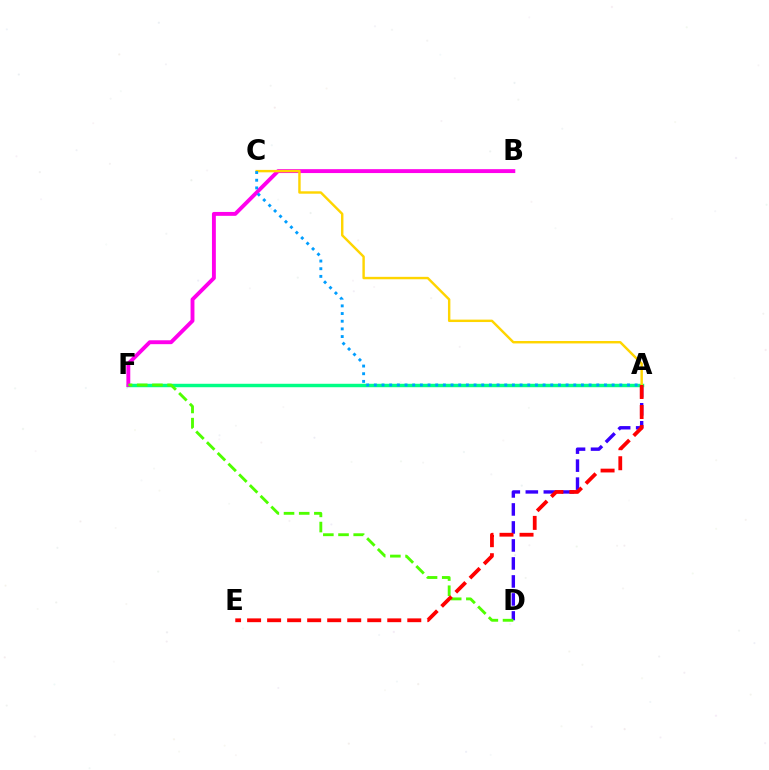{('A', 'D'): [{'color': '#3700ff', 'line_style': 'dashed', 'thickness': 2.44}], ('A', 'F'): [{'color': '#00ff86', 'line_style': 'solid', 'thickness': 2.48}], ('B', 'F'): [{'color': '#ff00ed', 'line_style': 'solid', 'thickness': 2.8}], ('D', 'F'): [{'color': '#4fff00', 'line_style': 'dashed', 'thickness': 2.06}], ('A', 'C'): [{'color': '#ffd500', 'line_style': 'solid', 'thickness': 1.74}, {'color': '#009eff', 'line_style': 'dotted', 'thickness': 2.08}], ('A', 'E'): [{'color': '#ff0000', 'line_style': 'dashed', 'thickness': 2.72}]}